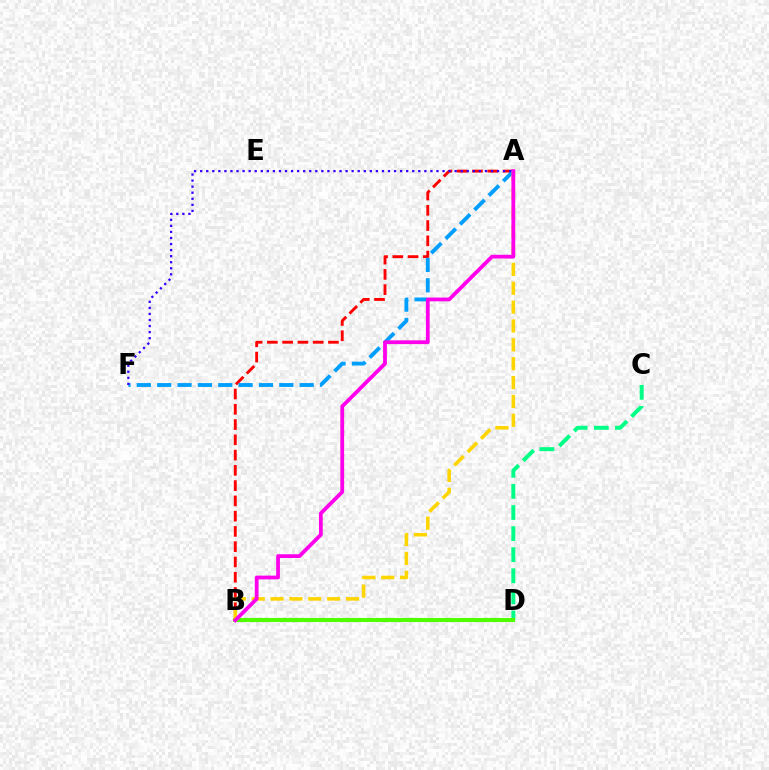{('A', 'B'): [{'color': '#ff0000', 'line_style': 'dashed', 'thickness': 2.07}, {'color': '#ffd500', 'line_style': 'dashed', 'thickness': 2.56}, {'color': '#ff00ed', 'line_style': 'solid', 'thickness': 2.72}], ('A', 'F'): [{'color': '#009eff', 'line_style': 'dashed', 'thickness': 2.77}, {'color': '#3700ff', 'line_style': 'dotted', 'thickness': 1.65}], ('C', 'D'): [{'color': '#00ff86', 'line_style': 'dashed', 'thickness': 2.86}], ('B', 'D'): [{'color': '#4fff00', 'line_style': 'solid', 'thickness': 2.96}]}